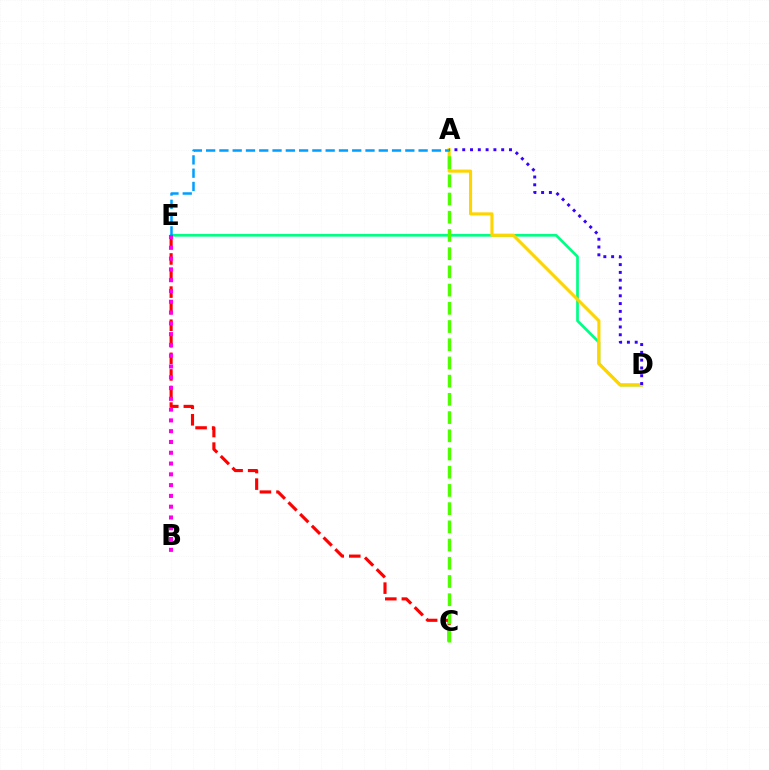{('D', 'E'): [{'color': '#00ff86', 'line_style': 'solid', 'thickness': 1.94}], ('C', 'E'): [{'color': '#ff0000', 'line_style': 'dashed', 'thickness': 2.25}], ('A', 'D'): [{'color': '#ffd500', 'line_style': 'solid', 'thickness': 2.24}, {'color': '#3700ff', 'line_style': 'dotted', 'thickness': 2.12}], ('A', 'E'): [{'color': '#009eff', 'line_style': 'dashed', 'thickness': 1.8}], ('A', 'C'): [{'color': '#4fff00', 'line_style': 'dashed', 'thickness': 2.47}], ('B', 'E'): [{'color': '#ff00ed', 'line_style': 'dotted', 'thickness': 2.93}]}